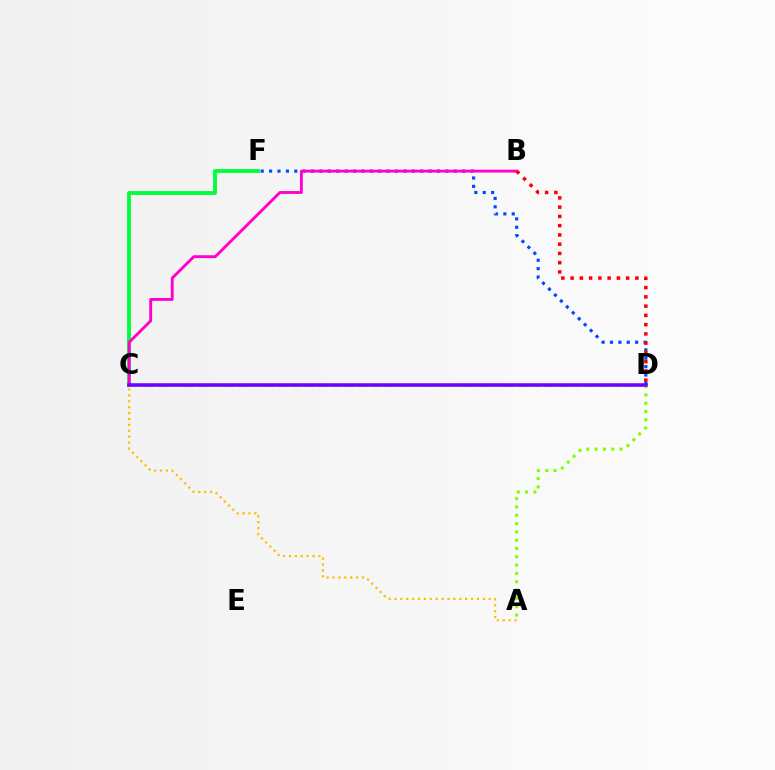{('C', 'F'): [{'color': '#00ff39', 'line_style': 'solid', 'thickness': 2.77}], ('D', 'F'): [{'color': '#004bff', 'line_style': 'dotted', 'thickness': 2.28}], ('B', 'C'): [{'color': '#ff00cf', 'line_style': 'solid', 'thickness': 2.07}], ('C', 'D'): [{'color': '#00fff6', 'line_style': 'dashed', 'thickness': 1.81}, {'color': '#7200ff', 'line_style': 'solid', 'thickness': 2.55}], ('B', 'D'): [{'color': '#ff0000', 'line_style': 'dotted', 'thickness': 2.51}], ('A', 'D'): [{'color': '#84ff00', 'line_style': 'dotted', 'thickness': 2.26}], ('A', 'C'): [{'color': '#ffbd00', 'line_style': 'dotted', 'thickness': 1.6}]}